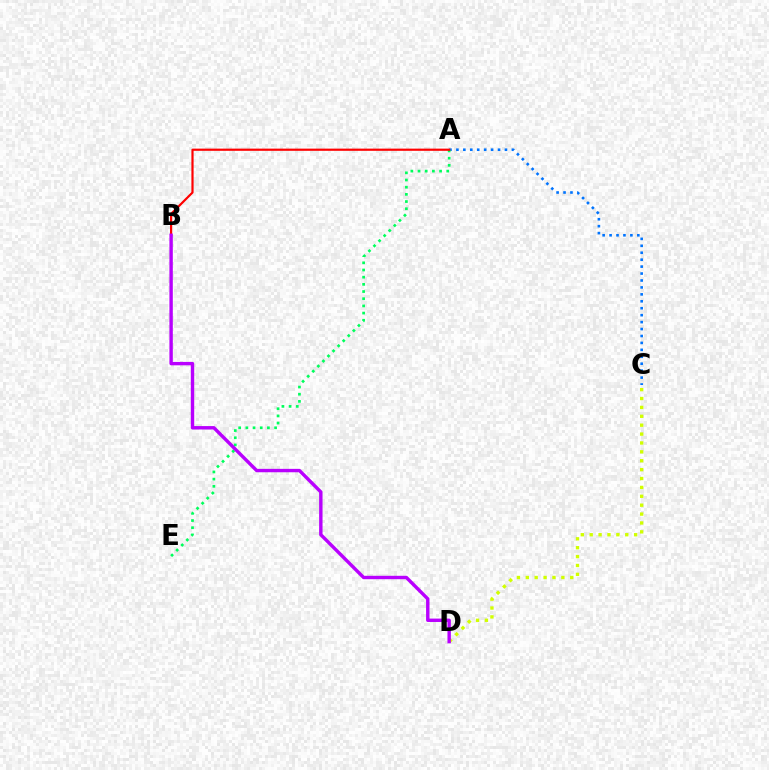{('C', 'D'): [{'color': '#d1ff00', 'line_style': 'dotted', 'thickness': 2.42}], ('A', 'C'): [{'color': '#0074ff', 'line_style': 'dotted', 'thickness': 1.88}], ('A', 'E'): [{'color': '#00ff5c', 'line_style': 'dotted', 'thickness': 1.95}], ('A', 'B'): [{'color': '#ff0000', 'line_style': 'solid', 'thickness': 1.58}], ('B', 'D'): [{'color': '#b900ff', 'line_style': 'solid', 'thickness': 2.45}]}